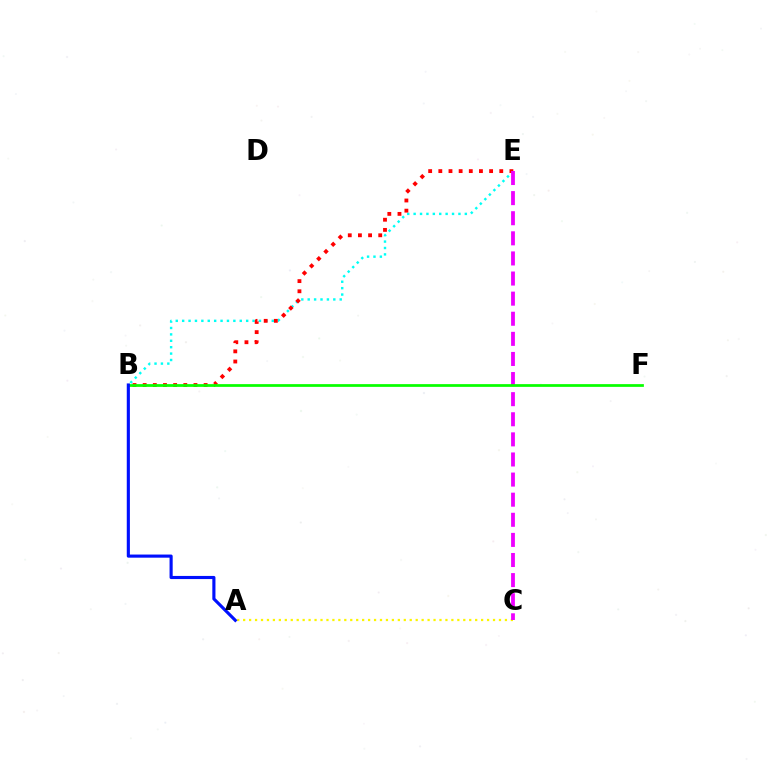{('B', 'E'): [{'color': '#00fff6', 'line_style': 'dotted', 'thickness': 1.74}, {'color': '#ff0000', 'line_style': 'dotted', 'thickness': 2.76}], ('A', 'C'): [{'color': '#fcf500', 'line_style': 'dotted', 'thickness': 1.62}], ('C', 'E'): [{'color': '#ee00ff', 'line_style': 'dashed', 'thickness': 2.73}], ('B', 'F'): [{'color': '#08ff00', 'line_style': 'solid', 'thickness': 1.97}], ('A', 'B'): [{'color': '#0010ff', 'line_style': 'solid', 'thickness': 2.25}]}